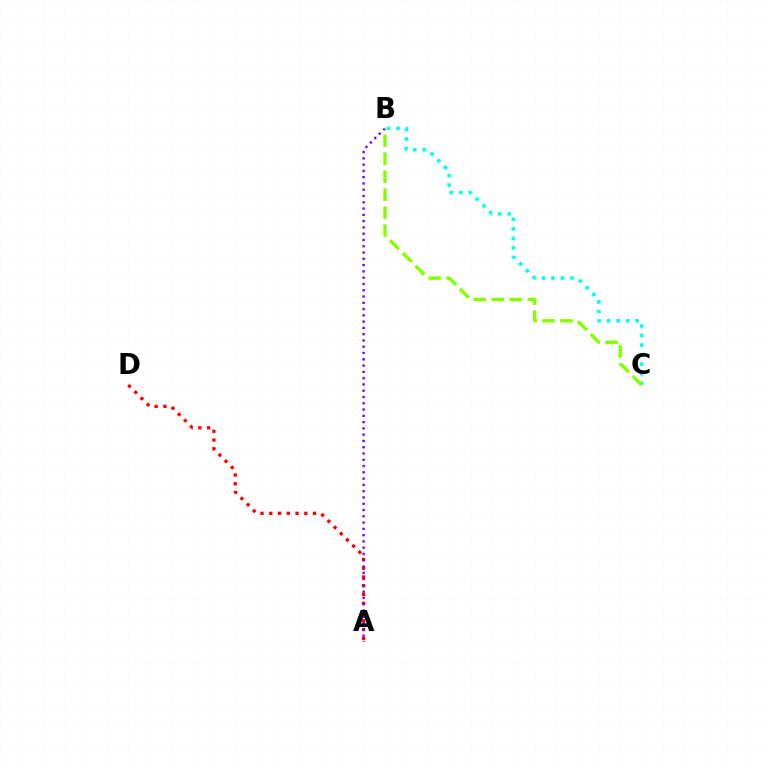{('B', 'C'): [{'color': '#00fff6', 'line_style': 'dotted', 'thickness': 2.59}, {'color': '#84ff00', 'line_style': 'dashed', 'thickness': 2.45}], ('A', 'D'): [{'color': '#ff0000', 'line_style': 'dotted', 'thickness': 2.38}], ('A', 'B'): [{'color': '#7200ff', 'line_style': 'dotted', 'thickness': 1.71}]}